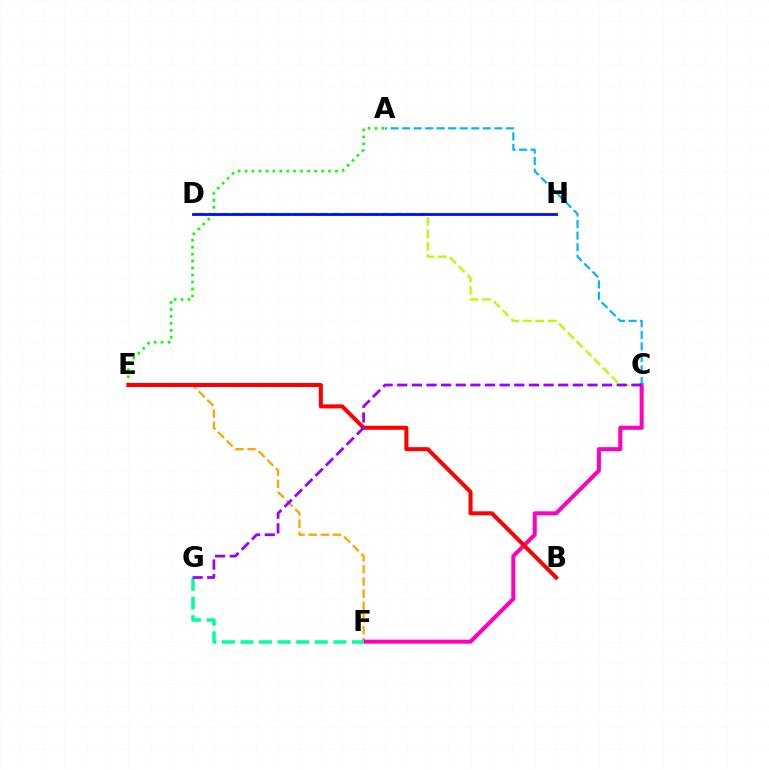{('C', 'D'): [{'color': '#b3ff00', 'line_style': 'dashed', 'thickness': 1.69}], ('A', 'E'): [{'color': '#08ff00', 'line_style': 'dotted', 'thickness': 1.89}], ('E', 'F'): [{'color': '#ffa500', 'line_style': 'dashed', 'thickness': 1.65}], ('C', 'F'): [{'color': '#ff00bd', 'line_style': 'solid', 'thickness': 2.9}], ('F', 'G'): [{'color': '#00ff9d', 'line_style': 'dashed', 'thickness': 2.52}], ('D', 'H'): [{'color': '#0010ff', 'line_style': 'solid', 'thickness': 2.04}], ('B', 'E'): [{'color': '#ff0000', 'line_style': 'solid', 'thickness': 2.9}], ('A', 'C'): [{'color': '#00b5ff', 'line_style': 'dashed', 'thickness': 1.57}], ('C', 'G'): [{'color': '#9b00ff', 'line_style': 'dashed', 'thickness': 1.99}]}